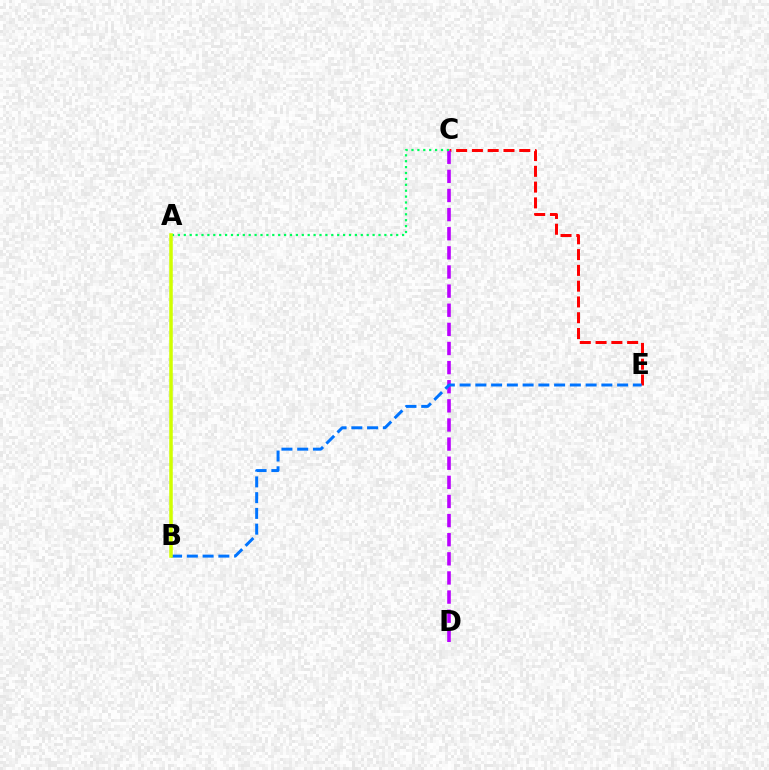{('C', 'E'): [{'color': '#ff0000', 'line_style': 'dashed', 'thickness': 2.14}], ('C', 'D'): [{'color': '#b900ff', 'line_style': 'dashed', 'thickness': 2.6}], ('B', 'E'): [{'color': '#0074ff', 'line_style': 'dashed', 'thickness': 2.14}], ('A', 'C'): [{'color': '#00ff5c', 'line_style': 'dotted', 'thickness': 1.6}], ('A', 'B'): [{'color': '#d1ff00', 'line_style': 'solid', 'thickness': 2.54}]}